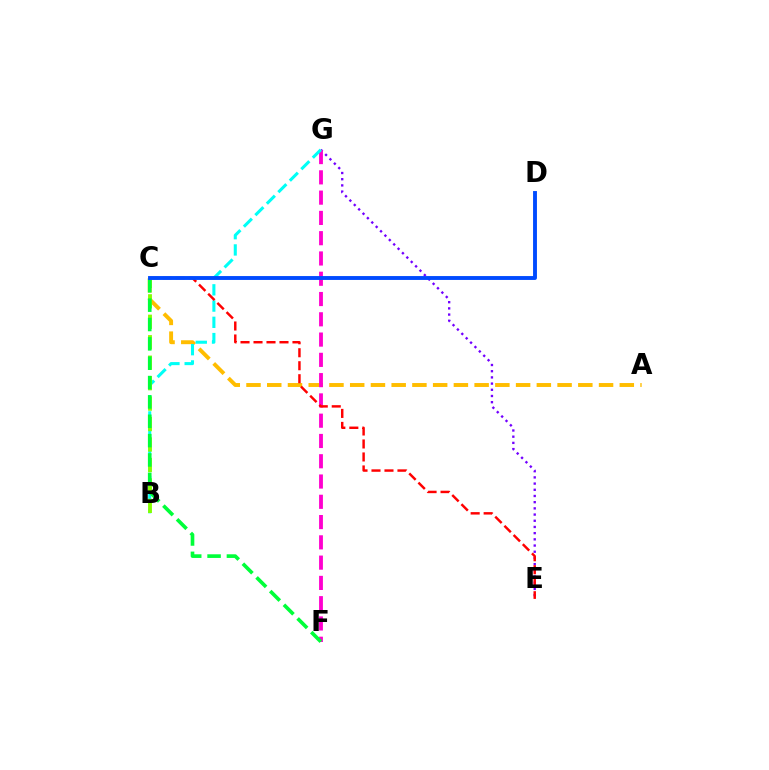{('A', 'C'): [{'color': '#ffbd00', 'line_style': 'dashed', 'thickness': 2.82}], ('E', 'G'): [{'color': '#7200ff', 'line_style': 'dotted', 'thickness': 1.68}], ('F', 'G'): [{'color': '#ff00cf', 'line_style': 'dashed', 'thickness': 2.75}], ('B', 'G'): [{'color': '#00fff6', 'line_style': 'dashed', 'thickness': 2.21}], ('B', 'C'): [{'color': '#84ff00', 'line_style': 'dashed', 'thickness': 2.78}], ('C', 'E'): [{'color': '#ff0000', 'line_style': 'dashed', 'thickness': 1.76}], ('C', 'F'): [{'color': '#00ff39', 'line_style': 'dashed', 'thickness': 2.63}], ('C', 'D'): [{'color': '#004bff', 'line_style': 'solid', 'thickness': 2.8}]}